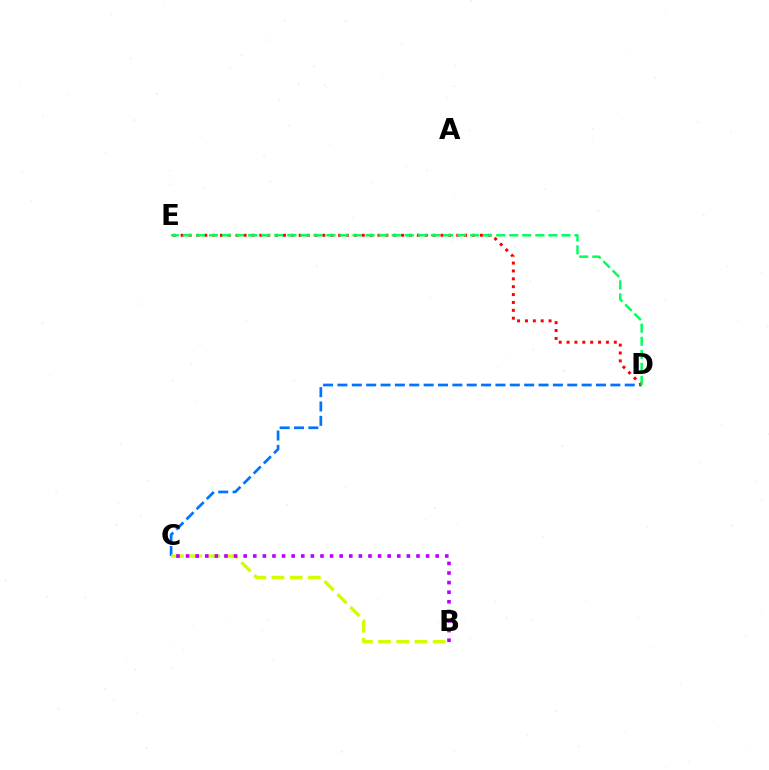{('C', 'D'): [{'color': '#0074ff', 'line_style': 'dashed', 'thickness': 1.95}], ('D', 'E'): [{'color': '#ff0000', 'line_style': 'dotted', 'thickness': 2.14}, {'color': '#00ff5c', 'line_style': 'dashed', 'thickness': 1.77}], ('B', 'C'): [{'color': '#d1ff00', 'line_style': 'dashed', 'thickness': 2.47}, {'color': '#b900ff', 'line_style': 'dotted', 'thickness': 2.61}]}